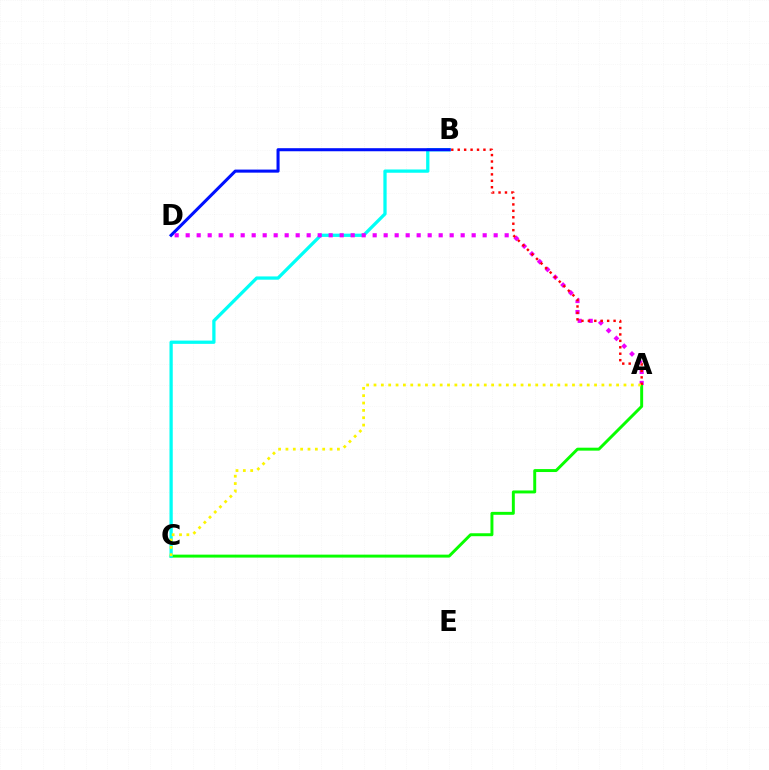{('A', 'C'): [{'color': '#08ff00', 'line_style': 'solid', 'thickness': 2.12}, {'color': '#fcf500', 'line_style': 'dotted', 'thickness': 2.0}], ('B', 'C'): [{'color': '#00fff6', 'line_style': 'solid', 'thickness': 2.36}], ('B', 'D'): [{'color': '#0010ff', 'line_style': 'solid', 'thickness': 2.21}], ('A', 'D'): [{'color': '#ee00ff', 'line_style': 'dotted', 'thickness': 2.99}], ('A', 'B'): [{'color': '#ff0000', 'line_style': 'dotted', 'thickness': 1.75}]}